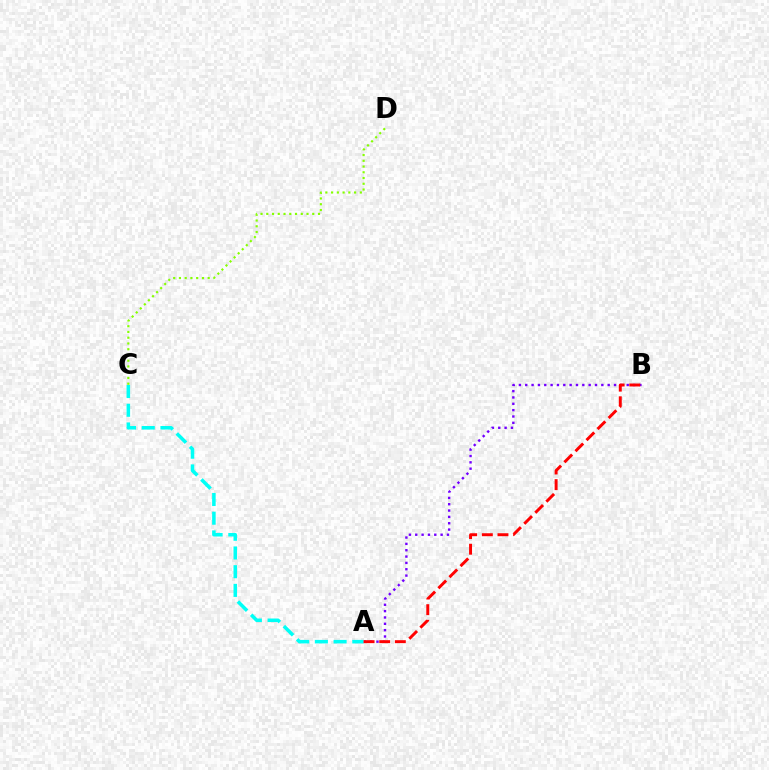{('A', 'B'): [{'color': '#7200ff', 'line_style': 'dotted', 'thickness': 1.72}, {'color': '#ff0000', 'line_style': 'dashed', 'thickness': 2.12}], ('A', 'C'): [{'color': '#00fff6', 'line_style': 'dashed', 'thickness': 2.54}], ('C', 'D'): [{'color': '#84ff00', 'line_style': 'dotted', 'thickness': 1.56}]}